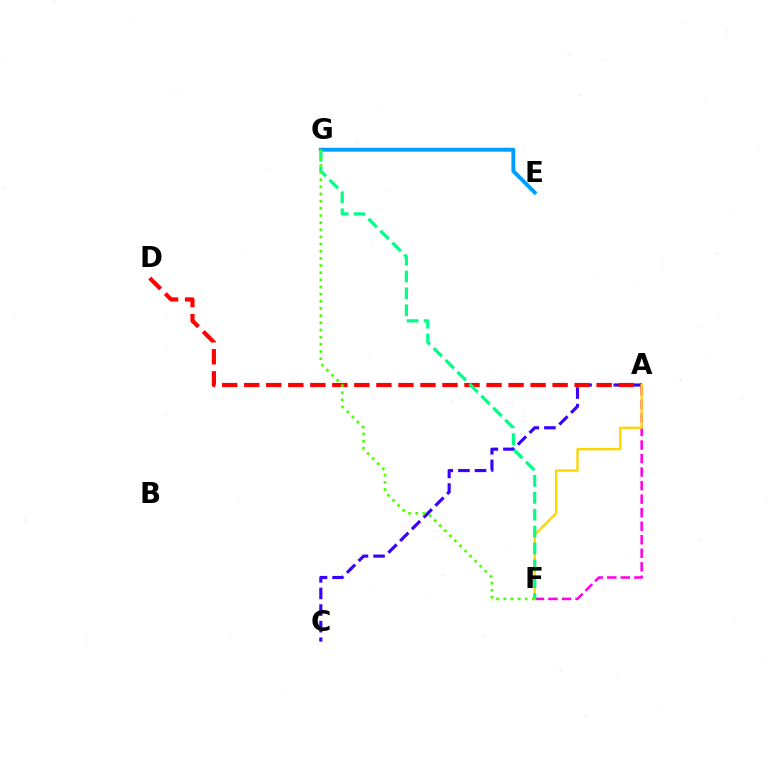{('A', 'F'): [{'color': '#ff00ed', 'line_style': 'dashed', 'thickness': 1.84}, {'color': '#ffd500', 'line_style': 'solid', 'thickness': 1.69}], ('E', 'G'): [{'color': '#009eff', 'line_style': 'solid', 'thickness': 2.81}], ('A', 'C'): [{'color': '#3700ff', 'line_style': 'dashed', 'thickness': 2.26}], ('A', 'D'): [{'color': '#ff0000', 'line_style': 'dashed', 'thickness': 2.99}], ('F', 'G'): [{'color': '#00ff86', 'line_style': 'dashed', 'thickness': 2.29}, {'color': '#4fff00', 'line_style': 'dotted', 'thickness': 1.94}]}